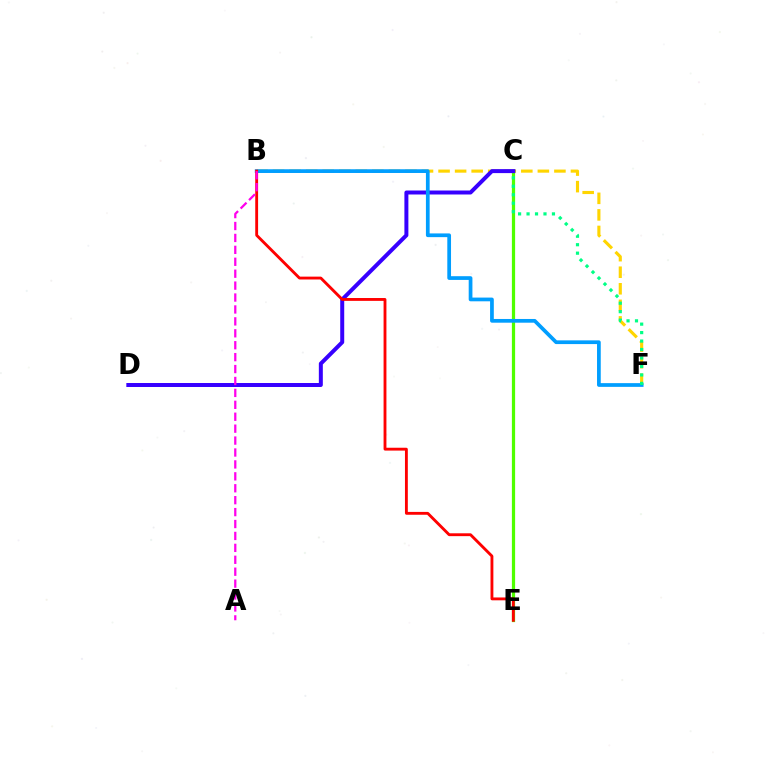{('B', 'F'): [{'color': '#ffd500', 'line_style': 'dashed', 'thickness': 2.25}, {'color': '#009eff', 'line_style': 'solid', 'thickness': 2.68}], ('C', 'E'): [{'color': '#4fff00', 'line_style': 'solid', 'thickness': 2.32}], ('C', 'D'): [{'color': '#3700ff', 'line_style': 'solid', 'thickness': 2.87}], ('B', 'E'): [{'color': '#ff0000', 'line_style': 'solid', 'thickness': 2.06}], ('C', 'F'): [{'color': '#00ff86', 'line_style': 'dotted', 'thickness': 2.3}], ('A', 'B'): [{'color': '#ff00ed', 'line_style': 'dashed', 'thickness': 1.62}]}